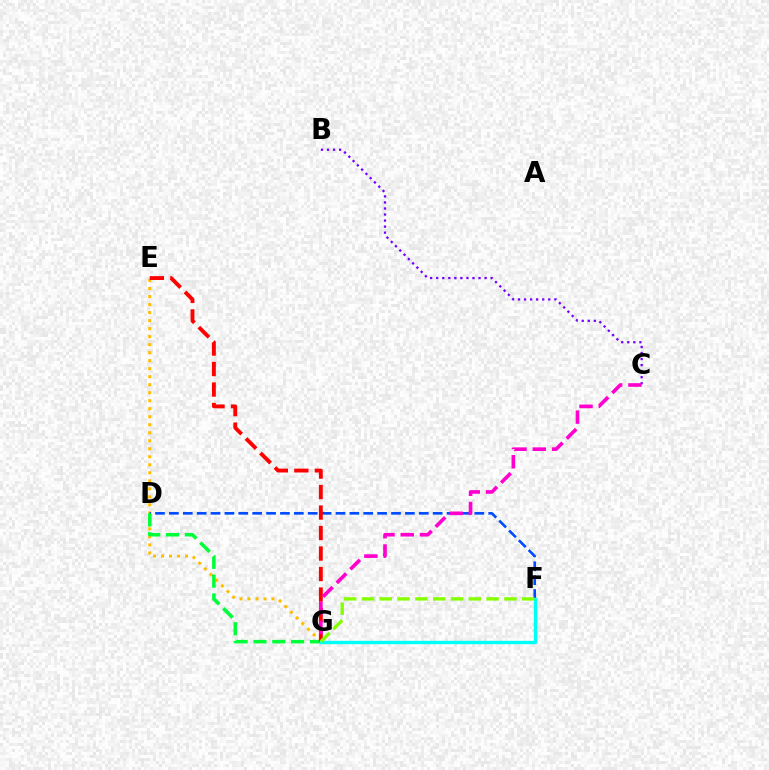{('B', 'C'): [{'color': '#7200ff', 'line_style': 'dotted', 'thickness': 1.64}], ('E', 'G'): [{'color': '#ffbd00', 'line_style': 'dotted', 'thickness': 2.18}, {'color': '#ff0000', 'line_style': 'dashed', 'thickness': 2.78}], ('D', 'F'): [{'color': '#004bff', 'line_style': 'dashed', 'thickness': 1.89}], ('D', 'G'): [{'color': '#00ff39', 'line_style': 'dashed', 'thickness': 2.56}], ('C', 'G'): [{'color': '#ff00cf', 'line_style': 'dashed', 'thickness': 2.62}], ('F', 'G'): [{'color': '#00fff6', 'line_style': 'solid', 'thickness': 2.42}, {'color': '#84ff00', 'line_style': 'dashed', 'thickness': 2.42}]}